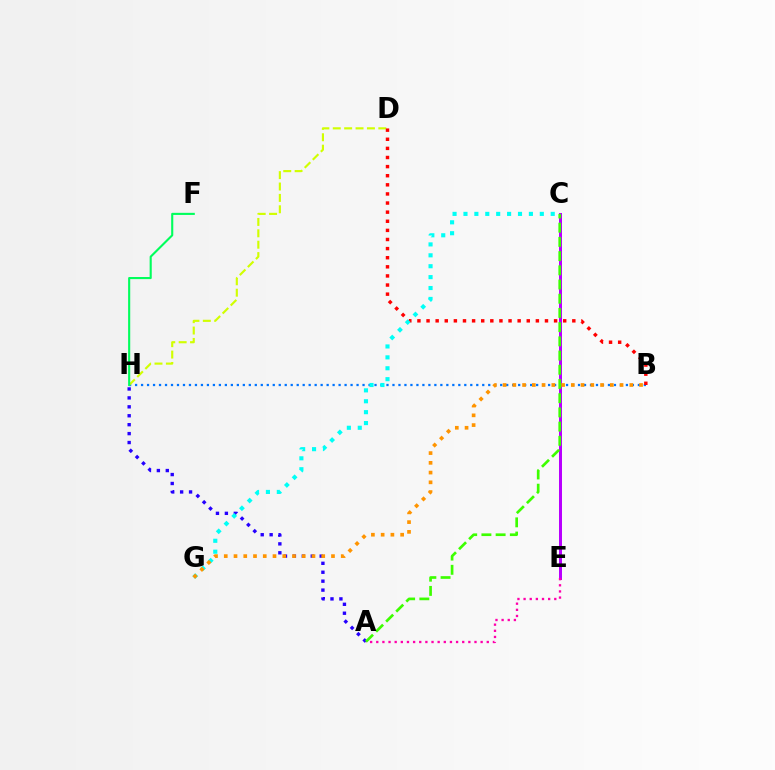{('C', 'E'): [{'color': '#b900ff', 'line_style': 'solid', 'thickness': 2.16}], ('B', 'H'): [{'color': '#0074ff', 'line_style': 'dotted', 'thickness': 1.63}], ('D', 'H'): [{'color': '#d1ff00', 'line_style': 'dashed', 'thickness': 1.55}], ('F', 'H'): [{'color': '#00ff5c', 'line_style': 'solid', 'thickness': 1.52}], ('A', 'E'): [{'color': '#ff00ac', 'line_style': 'dotted', 'thickness': 1.67}], ('A', 'H'): [{'color': '#2500ff', 'line_style': 'dotted', 'thickness': 2.43}], ('B', 'D'): [{'color': '#ff0000', 'line_style': 'dotted', 'thickness': 2.48}], ('C', 'G'): [{'color': '#00fff6', 'line_style': 'dotted', 'thickness': 2.96}], ('B', 'G'): [{'color': '#ff9400', 'line_style': 'dotted', 'thickness': 2.65}], ('A', 'C'): [{'color': '#3dff00', 'line_style': 'dashed', 'thickness': 1.93}]}